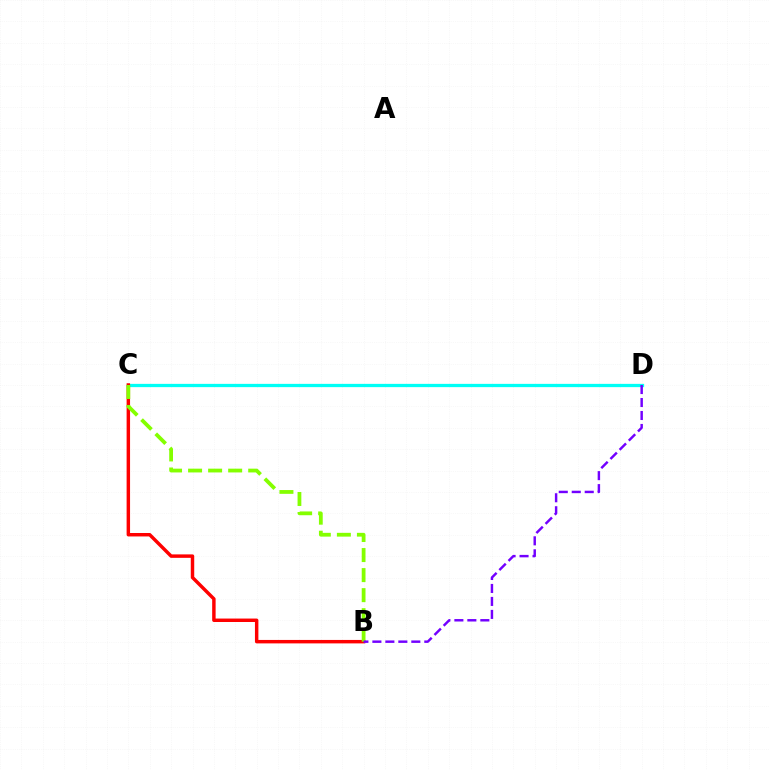{('C', 'D'): [{'color': '#00fff6', 'line_style': 'solid', 'thickness': 2.36}], ('B', 'C'): [{'color': '#ff0000', 'line_style': 'solid', 'thickness': 2.49}, {'color': '#84ff00', 'line_style': 'dashed', 'thickness': 2.72}], ('B', 'D'): [{'color': '#7200ff', 'line_style': 'dashed', 'thickness': 1.76}]}